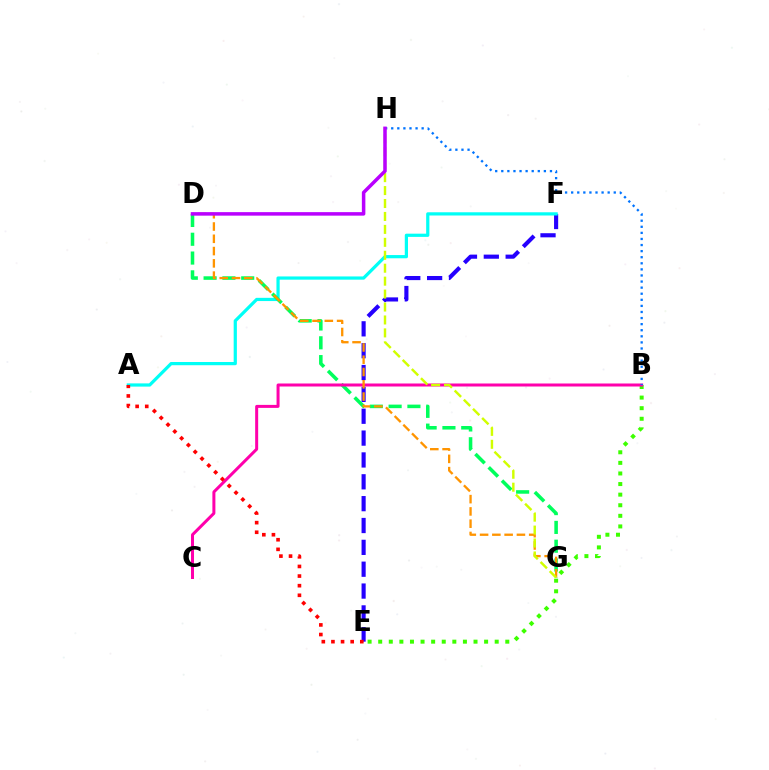{('E', 'F'): [{'color': '#2500ff', 'line_style': 'dashed', 'thickness': 2.97}], ('A', 'F'): [{'color': '#00fff6', 'line_style': 'solid', 'thickness': 2.32}], ('D', 'G'): [{'color': '#00ff5c', 'line_style': 'dashed', 'thickness': 2.55}, {'color': '#ff9400', 'line_style': 'dashed', 'thickness': 1.67}], ('B', 'E'): [{'color': '#3dff00', 'line_style': 'dotted', 'thickness': 2.88}], ('B', 'C'): [{'color': '#ff00ac', 'line_style': 'solid', 'thickness': 2.16}], ('B', 'H'): [{'color': '#0074ff', 'line_style': 'dotted', 'thickness': 1.65}], ('G', 'H'): [{'color': '#d1ff00', 'line_style': 'dashed', 'thickness': 1.76}], ('D', 'H'): [{'color': '#b900ff', 'line_style': 'solid', 'thickness': 2.53}], ('A', 'E'): [{'color': '#ff0000', 'line_style': 'dotted', 'thickness': 2.61}]}